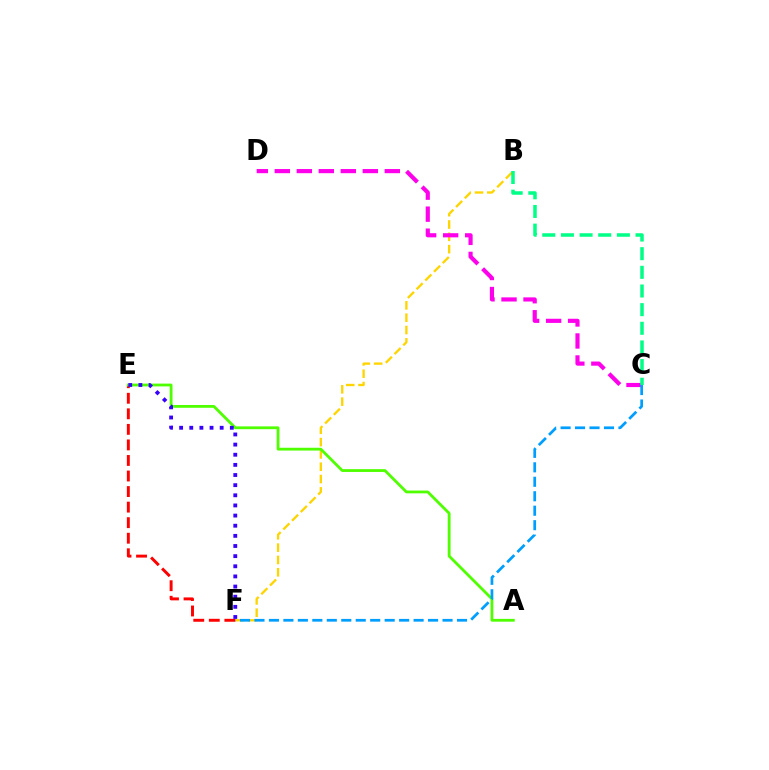{('B', 'F'): [{'color': '#ffd500', 'line_style': 'dashed', 'thickness': 1.67}], ('E', 'F'): [{'color': '#ff0000', 'line_style': 'dashed', 'thickness': 2.11}, {'color': '#3700ff', 'line_style': 'dotted', 'thickness': 2.76}], ('A', 'E'): [{'color': '#4fff00', 'line_style': 'solid', 'thickness': 2.01}], ('C', 'D'): [{'color': '#ff00ed', 'line_style': 'dashed', 'thickness': 2.99}], ('B', 'C'): [{'color': '#00ff86', 'line_style': 'dashed', 'thickness': 2.53}], ('C', 'F'): [{'color': '#009eff', 'line_style': 'dashed', 'thickness': 1.97}]}